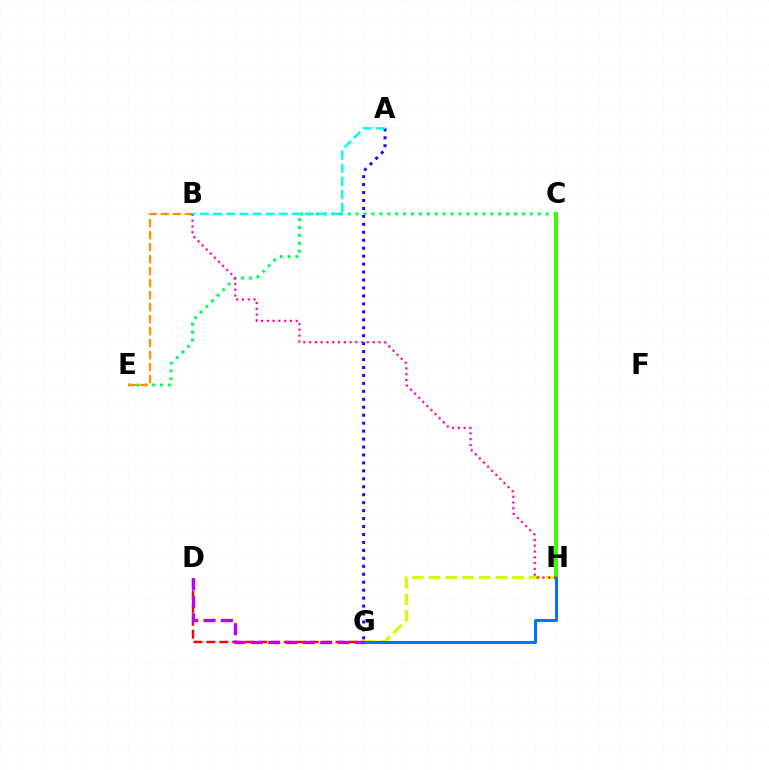{('C', 'E'): [{'color': '#00ff5c', 'line_style': 'dotted', 'thickness': 2.15}], ('G', 'H'): [{'color': '#d1ff00', 'line_style': 'dashed', 'thickness': 2.27}, {'color': '#0074ff', 'line_style': 'solid', 'thickness': 2.16}], ('C', 'H'): [{'color': '#3dff00', 'line_style': 'solid', 'thickness': 2.85}], ('B', 'E'): [{'color': '#ff9400', 'line_style': 'dashed', 'thickness': 1.63}], ('D', 'G'): [{'color': '#ff0000', 'line_style': 'dashed', 'thickness': 1.75}, {'color': '#b900ff', 'line_style': 'dashed', 'thickness': 2.35}], ('A', 'G'): [{'color': '#2500ff', 'line_style': 'dotted', 'thickness': 2.16}], ('B', 'H'): [{'color': '#ff00ac', 'line_style': 'dotted', 'thickness': 1.57}], ('A', 'B'): [{'color': '#00fff6', 'line_style': 'dashed', 'thickness': 1.78}]}